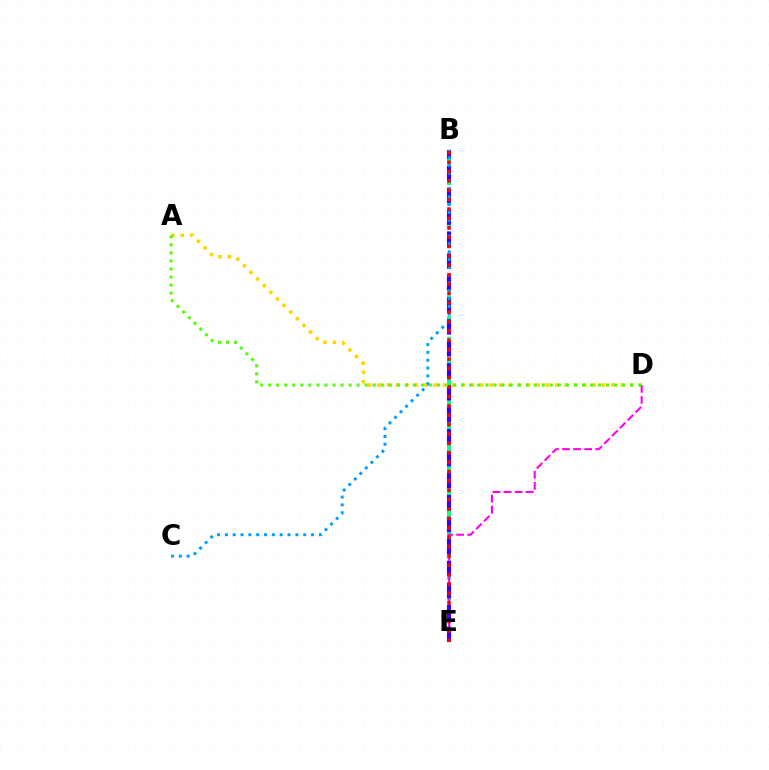{('A', 'D'): [{'color': '#ffd500', 'line_style': 'dotted', 'thickness': 2.54}, {'color': '#4fff00', 'line_style': 'dotted', 'thickness': 2.19}], ('B', 'E'): [{'color': '#00ff86', 'line_style': 'dashed', 'thickness': 2.82}, {'color': '#3700ff', 'line_style': 'dashed', 'thickness': 2.98}, {'color': '#ff0000', 'line_style': 'dotted', 'thickness': 2.55}], ('D', 'E'): [{'color': '#ff00ed', 'line_style': 'dashed', 'thickness': 1.51}], ('B', 'C'): [{'color': '#009eff', 'line_style': 'dotted', 'thickness': 2.13}]}